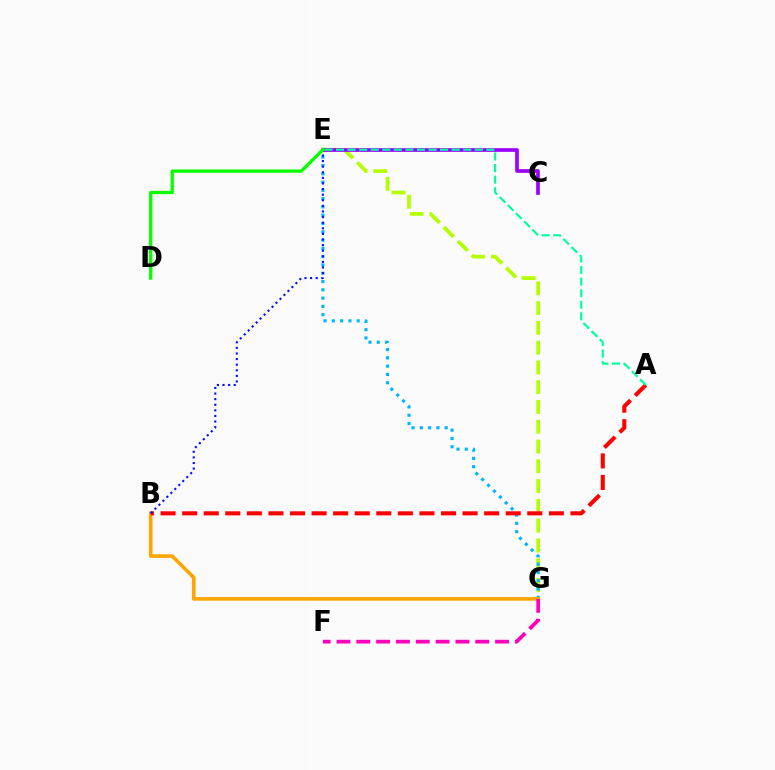{('E', 'G'): [{'color': '#b3ff00', 'line_style': 'dashed', 'thickness': 2.69}, {'color': '#00b5ff', 'line_style': 'dotted', 'thickness': 2.25}], ('B', 'G'): [{'color': '#ffa500', 'line_style': 'solid', 'thickness': 2.59}], ('A', 'B'): [{'color': '#ff0000', 'line_style': 'dashed', 'thickness': 2.93}], ('C', 'E'): [{'color': '#9b00ff', 'line_style': 'solid', 'thickness': 2.66}], ('F', 'G'): [{'color': '#ff00bd', 'line_style': 'dashed', 'thickness': 2.69}], ('A', 'E'): [{'color': '#00ff9d', 'line_style': 'dashed', 'thickness': 1.57}], ('B', 'E'): [{'color': '#0010ff', 'line_style': 'dotted', 'thickness': 1.52}], ('D', 'E'): [{'color': '#08ff00', 'line_style': 'solid', 'thickness': 2.39}]}